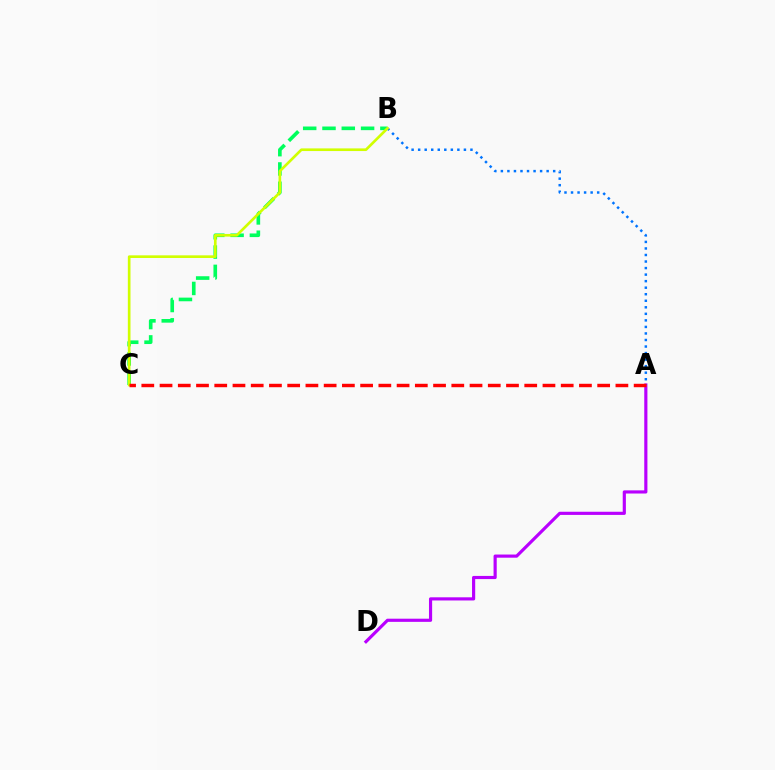{('A', 'D'): [{'color': '#b900ff', 'line_style': 'solid', 'thickness': 2.27}], ('B', 'C'): [{'color': '#00ff5c', 'line_style': 'dashed', 'thickness': 2.62}, {'color': '#d1ff00', 'line_style': 'solid', 'thickness': 1.91}], ('A', 'B'): [{'color': '#0074ff', 'line_style': 'dotted', 'thickness': 1.78}], ('A', 'C'): [{'color': '#ff0000', 'line_style': 'dashed', 'thickness': 2.48}]}